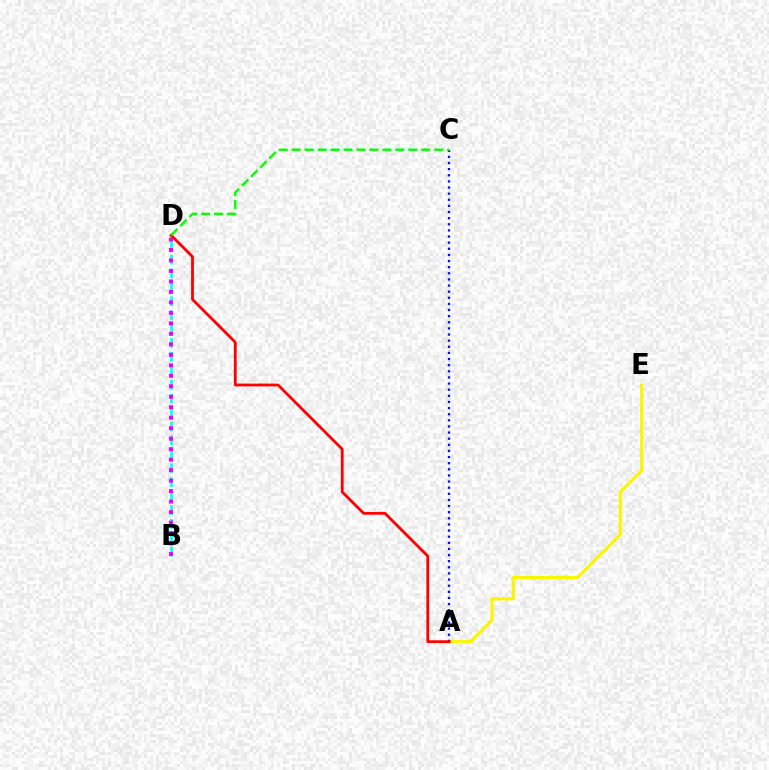{('A', 'E'): [{'color': '#fcf500', 'line_style': 'solid', 'thickness': 2.24}], ('B', 'D'): [{'color': '#00fff6', 'line_style': 'dashed', 'thickness': 1.89}, {'color': '#ee00ff', 'line_style': 'dotted', 'thickness': 2.85}], ('A', 'C'): [{'color': '#0010ff', 'line_style': 'dotted', 'thickness': 1.66}], ('A', 'D'): [{'color': '#ff0000', 'line_style': 'solid', 'thickness': 2.01}], ('C', 'D'): [{'color': '#08ff00', 'line_style': 'dashed', 'thickness': 1.76}]}